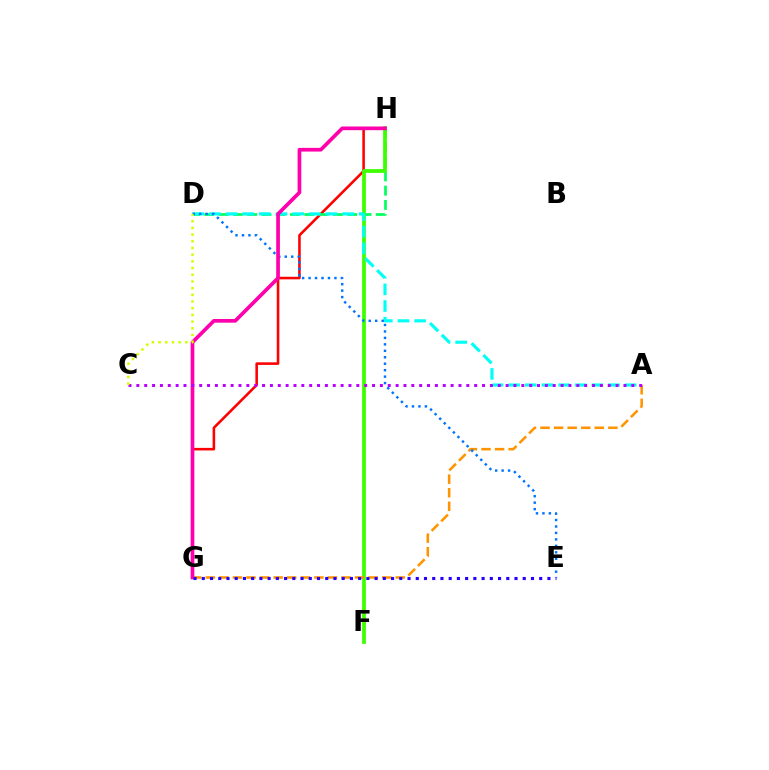{('G', 'H'): [{'color': '#ff0000', 'line_style': 'solid', 'thickness': 1.85}, {'color': '#ff00ac', 'line_style': 'solid', 'thickness': 2.66}], ('D', 'H'): [{'color': '#00ff5c', 'line_style': 'dashed', 'thickness': 1.94}], ('F', 'H'): [{'color': '#3dff00', 'line_style': 'solid', 'thickness': 2.71}], ('A', 'D'): [{'color': '#00fff6', 'line_style': 'dashed', 'thickness': 2.26}], ('A', 'G'): [{'color': '#ff9400', 'line_style': 'dashed', 'thickness': 1.84}], ('D', 'E'): [{'color': '#0074ff', 'line_style': 'dotted', 'thickness': 1.75}], ('A', 'C'): [{'color': '#b900ff', 'line_style': 'dotted', 'thickness': 2.13}], ('E', 'G'): [{'color': '#2500ff', 'line_style': 'dotted', 'thickness': 2.24}], ('C', 'D'): [{'color': '#d1ff00', 'line_style': 'dotted', 'thickness': 1.82}]}